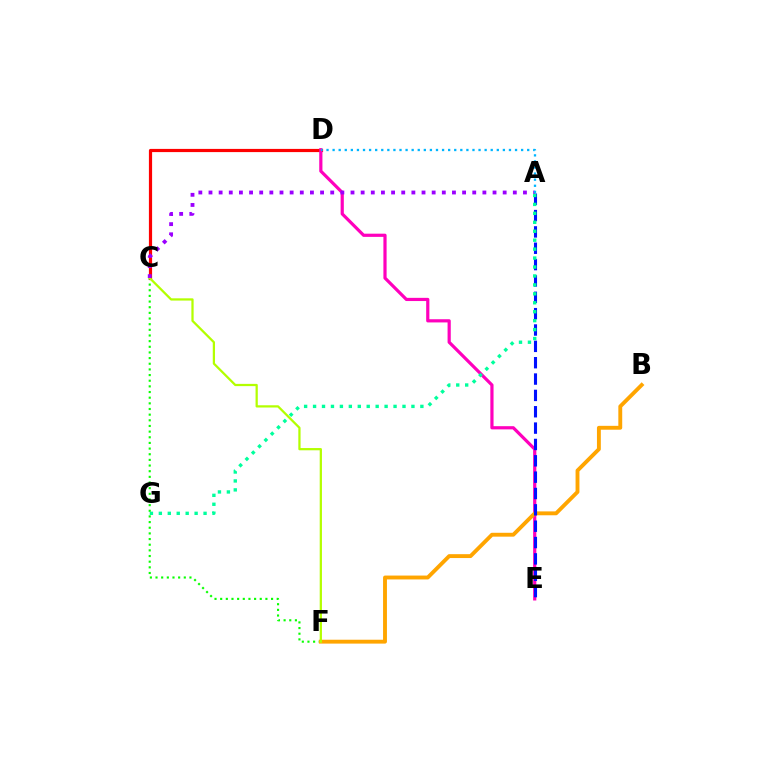{('C', 'F'): [{'color': '#08ff00', 'line_style': 'dotted', 'thickness': 1.54}, {'color': '#b3ff00', 'line_style': 'solid', 'thickness': 1.62}], ('C', 'D'): [{'color': '#ff0000', 'line_style': 'solid', 'thickness': 2.3}], ('D', 'E'): [{'color': '#ff00bd', 'line_style': 'solid', 'thickness': 2.3}], ('B', 'F'): [{'color': '#ffa500', 'line_style': 'solid', 'thickness': 2.79}], ('A', 'E'): [{'color': '#0010ff', 'line_style': 'dashed', 'thickness': 2.22}], ('A', 'C'): [{'color': '#9b00ff', 'line_style': 'dotted', 'thickness': 2.76}], ('A', 'D'): [{'color': '#00b5ff', 'line_style': 'dotted', 'thickness': 1.65}], ('A', 'G'): [{'color': '#00ff9d', 'line_style': 'dotted', 'thickness': 2.43}]}